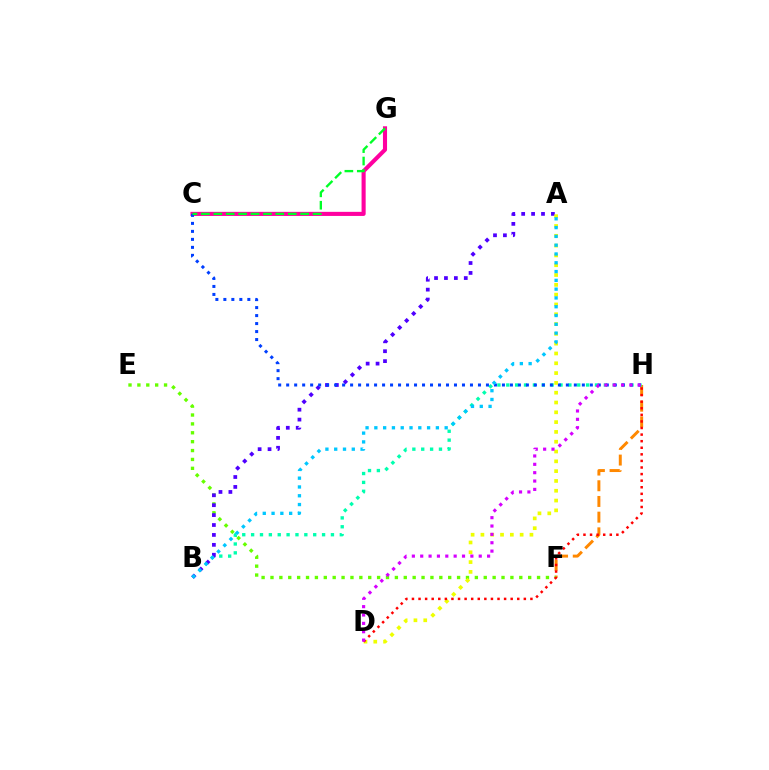{('F', 'H'): [{'color': '#ff8800', 'line_style': 'dashed', 'thickness': 2.13}], ('E', 'F'): [{'color': '#66ff00', 'line_style': 'dotted', 'thickness': 2.41}], ('B', 'H'): [{'color': '#00ffaf', 'line_style': 'dotted', 'thickness': 2.41}], ('C', 'G'): [{'color': '#ff00a0', 'line_style': 'solid', 'thickness': 2.95}, {'color': '#00ff27', 'line_style': 'dashed', 'thickness': 1.69}], ('A', 'B'): [{'color': '#4f00ff', 'line_style': 'dotted', 'thickness': 2.69}, {'color': '#00c7ff', 'line_style': 'dotted', 'thickness': 2.39}], ('C', 'H'): [{'color': '#003fff', 'line_style': 'dotted', 'thickness': 2.17}], ('A', 'D'): [{'color': '#eeff00', 'line_style': 'dotted', 'thickness': 2.66}], ('D', 'H'): [{'color': '#ff0000', 'line_style': 'dotted', 'thickness': 1.79}, {'color': '#d600ff', 'line_style': 'dotted', 'thickness': 2.27}]}